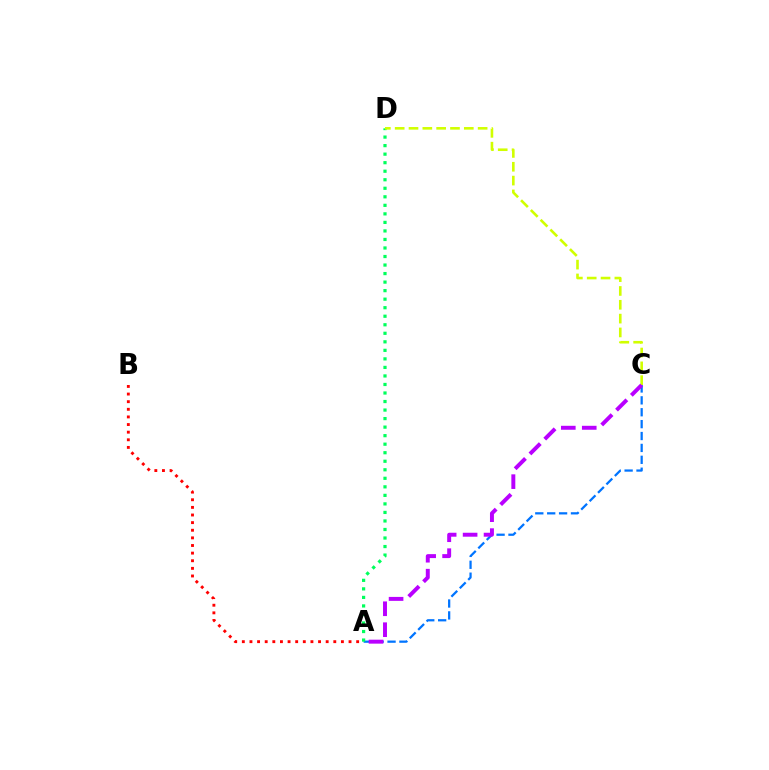{('A', 'C'): [{'color': '#0074ff', 'line_style': 'dashed', 'thickness': 1.62}, {'color': '#b900ff', 'line_style': 'dashed', 'thickness': 2.85}], ('A', 'B'): [{'color': '#ff0000', 'line_style': 'dotted', 'thickness': 2.07}], ('A', 'D'): [{'color': '#00ff5c', 'line_style': 'dotted', 'thickness': 2.32}], ('C', 'D'): [{'color': '#d1ff00', 'line_style': 'dashed', 'thickness': 1.88}]}